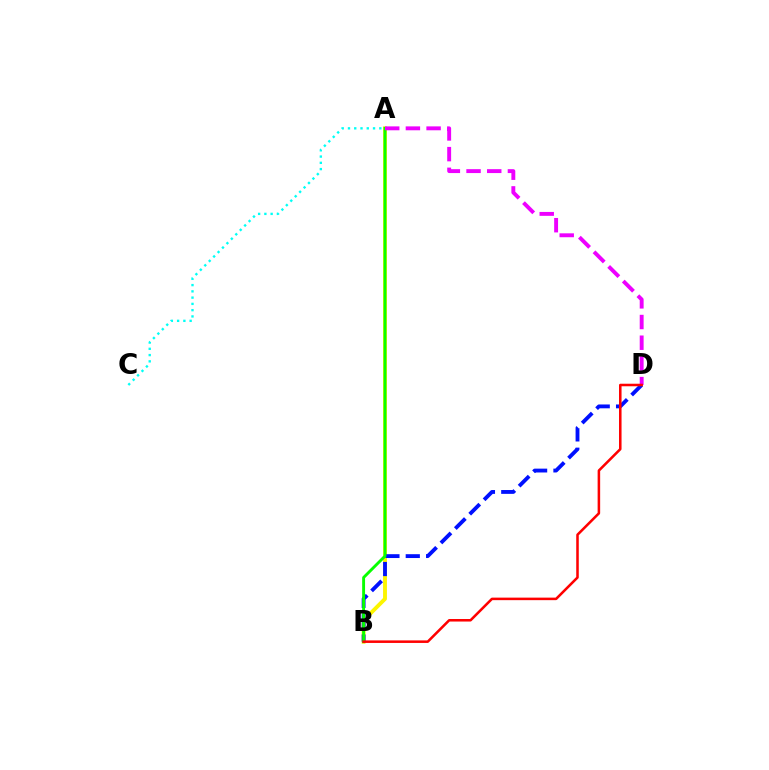{('A', 'B'): [{'color': '#fcf500', 'line_style': 'solid', 'thickness': 2.8}, {'color': '#08ff00', 'line_style': 'solid', 'thickness': 2.08}], ('B', 'D'): [{'color': '#0010ff', 'line_style': 'dashed', 'thickness': 2.76}, {'color': '#ff0000', 'line_style': 'solid', 'thickness': 1.83}], ('A', 'D'): [{'color': '#ee00ff', 'line_style': 'dashed', 'thickness': 2.81}], ('A', 'C'): [{'color': '#00fff6', 'line_style': 'dotted', 'thickness': 1.7}]}